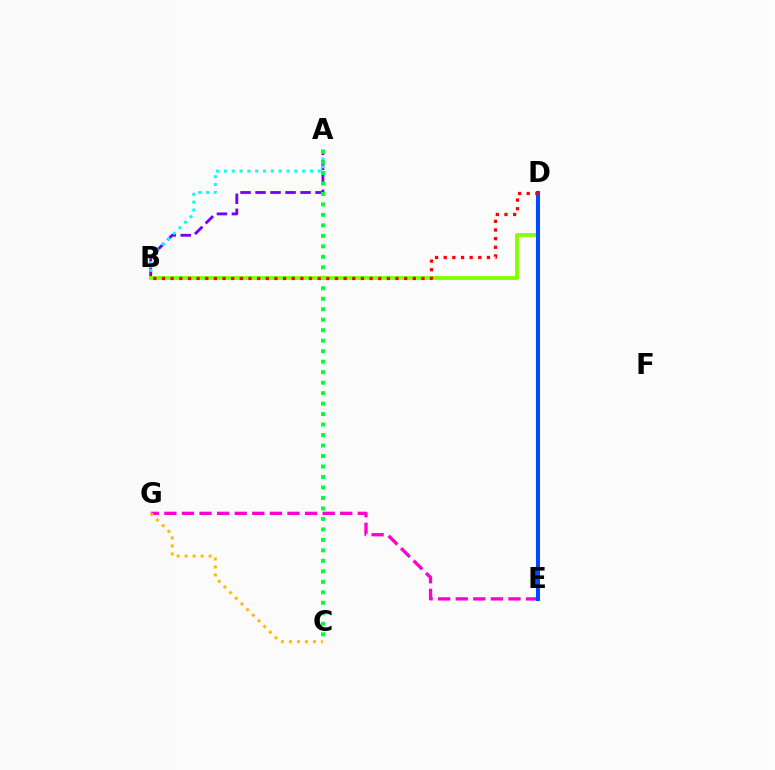{('A', 'B'): [{'color': '#7200ff', 'line_style': 'dashed', 'thickness': 2.04}, {'color': '#00fff6', 'line_style': 'dotted', 'thickness': 2.13}], ('A', 'C'): [{'color': '#00ff39', 'line_style': 'dotted', 'thickness': 2.85}], ('E', 'G'): [{'color': '#ff00cf', 'line_style': 'dashed', 'thickness': 2.39}], ('C', 'G'): [{'color': '#ffbd00', 'line_style': 'dotted', 'thickness': 2.18}], ('B', 'D'): [{'color': '#84ff00', 'line_style': 'solid', 'thickness': 2.75}, {'color': '#ff0000', 'line_style': 'dotted', 'thickness': 2.35}], ('D', 'E'): [{'color': '#004bff', 'line_style': 'solid', 'thickness': 2.92}]}